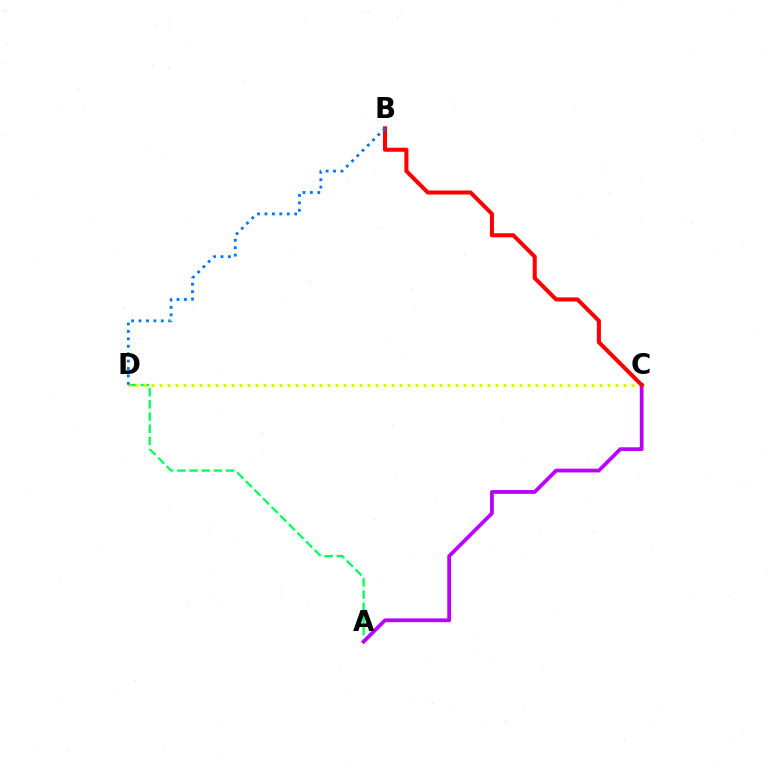{('A', 'D'): [{'color': '#00ff5c', 'line_style': 'dashed', 'thickness': 1.65}], ('C', 'D'): [{'color': '#d1ff00', 'line_style': 'dotted', 'thickness': 2.17}], ('A', 'C'): [{'color': '#b900ff', 'line_style': 'solid', 'thickness': 2.71}], ('B', 'C'): [{'color': '#ff0000', 'line_style': 'solid', 'thickness': 2.92}], ('B', 'D'): [{'color': '#0074ff', 'line_style': 'dotted', 'thickness': 2.02}]}